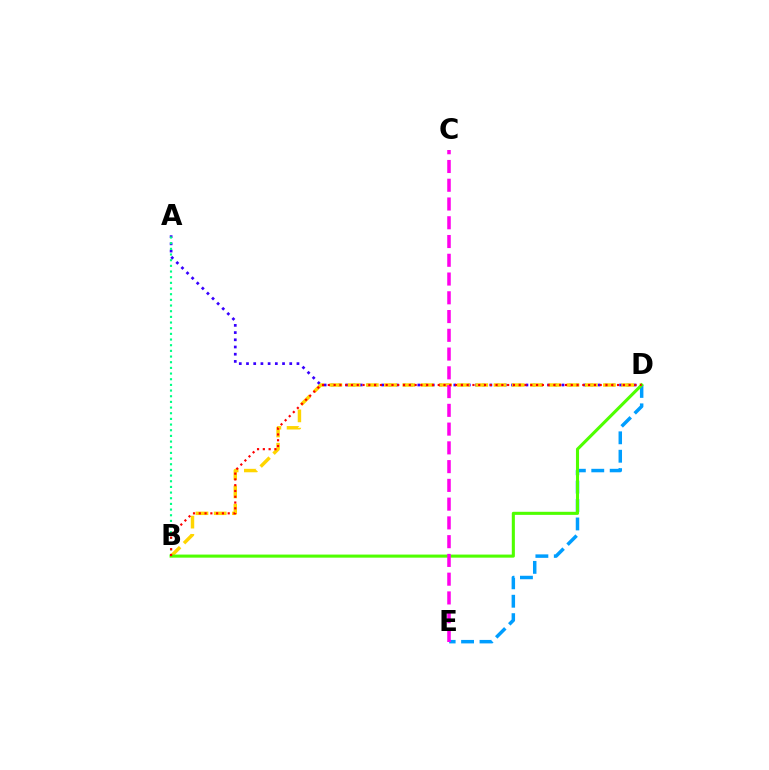{('A', 'D'): [{'color': '#3700ff', 'line_style': 'dotted', 'thickness': 1.96}], ('D', 'E'): [{'color': '#009eff', 'line_style': 'dashed', 'thickness': 2.5}], ('A', 'B'): [{'color': '#00ff86', 'line_style': 'dotted', 'thickness': 1.54}], ('B', 'D'): [{'color': '#ffd500', 'line_style': 'dashed', 'thickness': 2.48}, {'color': '#4fff00', 'line_style': 'solid', 'thickness': 2.22}, {'color': '#ff0000', 'line_style': 'dotted', 'thickness': 1.57}], ('C', 'E'): [{'color': '#ff00ed', 'line_style': 'dashed', 'thickness': 2.55}]}